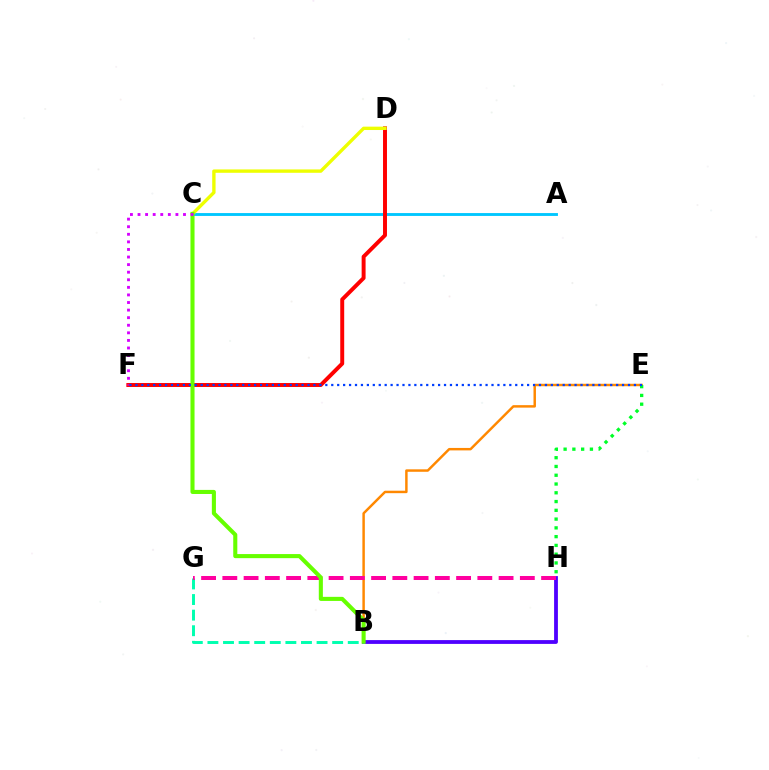{('B', 'H'): [{'color': '#4f00ff', 'line_style': 'solid', 'thickness': 2.74}], ('B', 'E'): [{'color': '#ff8800', 'line_style': 'solid', 'thickness': 1.77}], ('B', 'G'): [{'color': '#00ffaf', 'line_style': 'dashed', 'thickness': 2.12}], ('G', 'H'): [{'color': '#ff00a0', 'line_style': 'dashed', 'thickness': 2.89}], ('A', 'C'): [{'color': '#00c7ff', 'line_style': 'solid', 'thickness': 2.07}], ('E', 'H'): [{'color': '#00ff27', 'line_style': 'dotted', 'thickness': 2.38}], ('D', 'F'): [{'color': '#ff0000', 'line_style': 'solid', 'thickness': 2.84}], ('C', 'D'): [{'color': '#eeff00', 'line_style': 'solid', 'thickness': 2.42}], ('B', 'C'): [{'color': '#66ff00', 'line_style': 'solid', 'thickness': 2.94}], ('C', 'F'): [{'color': '#d600ff', 'line_style': 'dotted', 'thickness': 2.06}], ('E', 'F'): [{'color': '#003fff', 'line_style': 'dotted', 'thickness': 1.61}]}